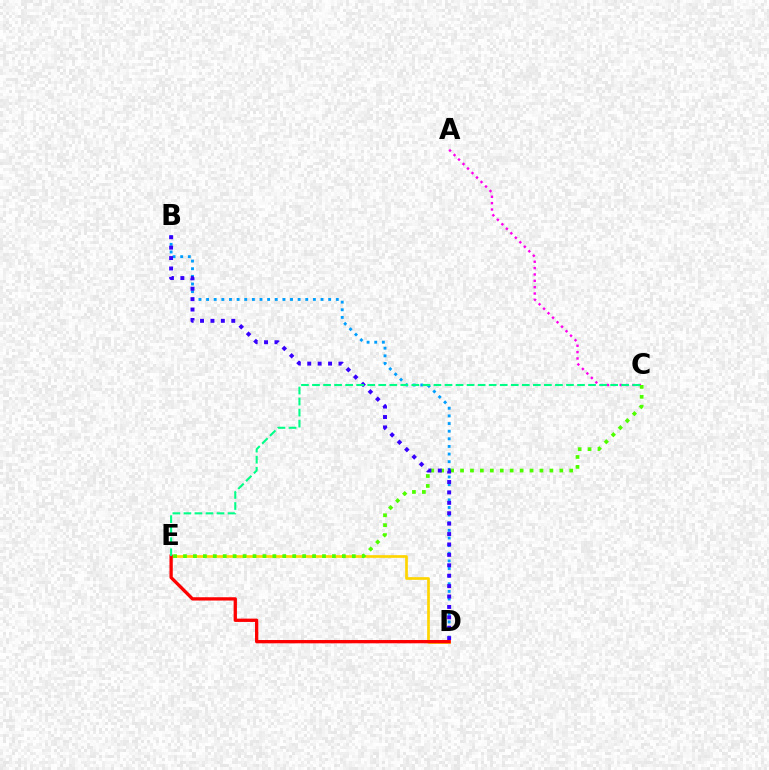{('A', 'C'): [{'color': '#ff00ed', 'line_style': 'dotted', 'thickness': 1.73}], ('B', 'D'): [{'color': '#009eff', 'line_style': 'dotted', 'thickness': 2.07}, {'color': '#3700ff', 'line_style': 'dotted', 'thickness': 2.83}], ('D', 'E'): [{'color': '#ffd500', 'line_style': 'solid', 'thickness': 1.94}, {'color': '#ff0000', 'line_style': 'solid', 'thickness': 2.38}], ('C', 'E'): [{'color': '#4fff00', 'line_style': 'dotted', 'thickness': 2.7}, {'color': '#00ff86', 'line_style': 'dashed', 'thickness': 1.5}]}